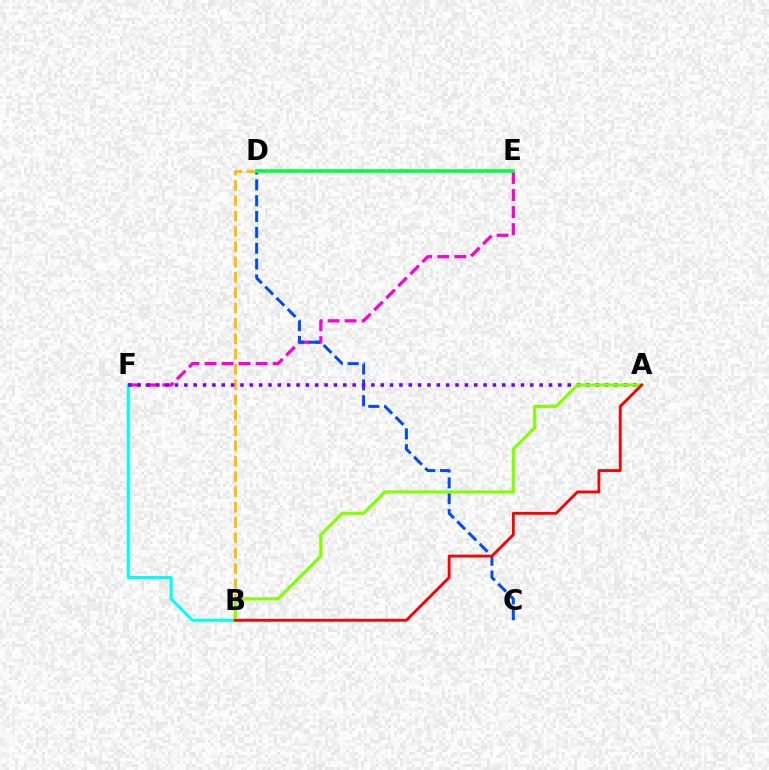{('E', 'F'): [{'color': '#ff00cf', 'line_style': 'dashed', 'thickness': 2.31}], ('B', 'F'): [{'color': '#00fff6', 'line_style': 'solid', 'thickness': 2.18}], ('C', 'D'): [{'color': '#004bff', 'line_style': 'dashed', 'thickness': 2.15}], ('B', 'D'): [{'color': '#ffbd00', 'line_style': 'dashed', 'thickness': 2.08}], ('D', 'E'): [{'color': '#00ff39', 'line_style': 'solid', 'thickness': 2.53}], ('A', 'F'): [{'color': '#7200ff', 'line_style': 'dotted', 'thickness': 2.54}], ('A', 'B'): [{'color': '#84ff00', 'line_style': 'solid', 'thickness': 2.26}, {'color': '#ff0000', 'line_style': 'solid', 'thickness': 2.04}]}